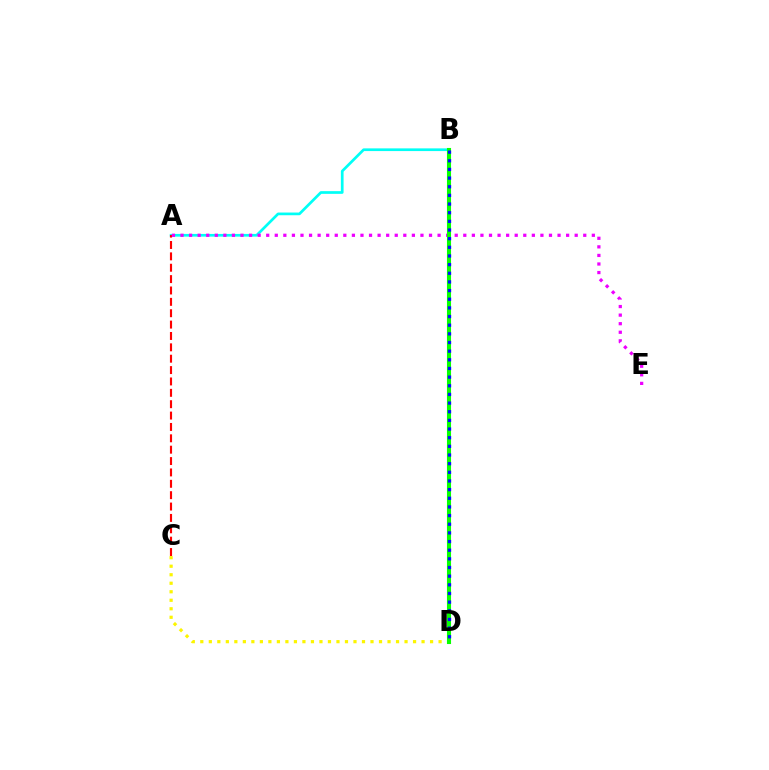{('A', 'B'): [{'color': '#00fff6', 'line_style': 'solid', 'thickness': 1.95}], ('C', 'D'): [{'color': '#fcf500', 'line_style': 'dotted', 'thickness': 2.31}], ('A', 'C'): [{'color': '#ff0000', 'line_style': 'dashed', 'thickness': 1.54}], ('A', 'E'): [{'color': '#ee00ff', 'line_style': 'dotted', 'thickness': 2.33}], ('B', 'D'): [{'color': '#08ff00', 'line_style': 'solid', 'thickness': 2.94}, {'color': '#0010ff', 'line_style': 'dotted', 'thickness': 2.35}]}